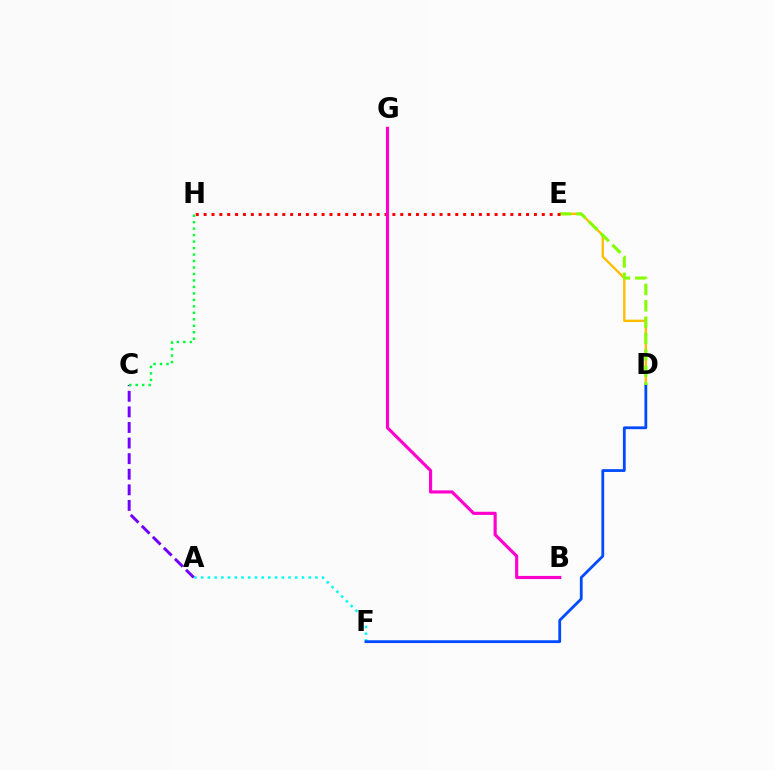{('D', 'E'): [{'color': '#ffbd00', 'line_style': 'solid', 'thickness': 1.71}, {'color': '#84ff00', 'line_style': 'dashed', 'thickness': 2.22}], ('A', 'F'): [{'color': '#00fff6', 'line_style': 'dotted', 'thickness': 1.83}], ('D', 'F'): [{'color': '#004bff', 'line_style': 'solid', 'thickness': 2.01}], ('A', 'C'): [{'color': '#7200ff', 'line_style': 'dashed', 'thickness': 2.12}], ('E', 'H'): [{'color': '#ff0000', 'line_style': 'dotted', 'thickness': 2.14}], ('B', 'G'): [{'color': '#ff00cf', 'line_style': 'solid', 'thickness': 2.27}], ('C', 'H'): [{'color': '#00ff39', 'line_style': 'dotted', 'thickness': 1.76}]}